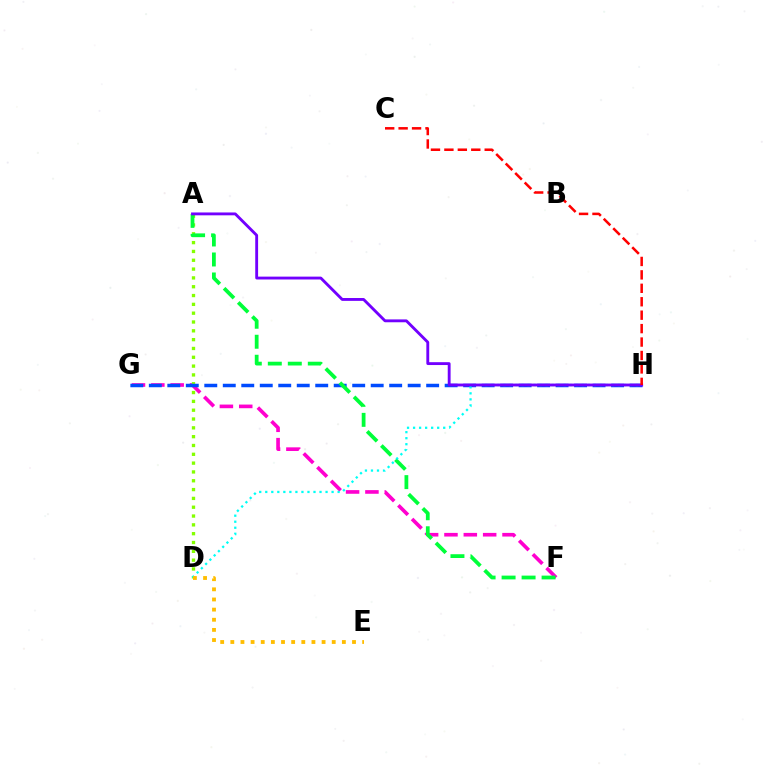{('F', 'G'): [{'color': '#ff00cf', 'line_style': 'dashed', 'thickness': 2.63}], ('A', 'D'): [{'color': '#84ff00', 'line_style': 'dotted', 'thickness': 2.4}], ('G', 'H'): [{'color': '#004bff', 'line_style': 'dashed', 'thickness': 2.51}], ('A', 'F'): [{'color': '#00ff39', 'line_style': 'dashed', 'thickness': 2.72}], ('D', 'H'): [{'color': '#00fff6', 'line_style': 'dotted', 'thickness': 1.64}], ('A', 'H'): [{'color': '#7200ff', 'line_style': 'solid', 'thickness': 2.06}], ('C', 'H'): [{'color': '#ff0000', 'line_style': 'dashed', 'thickness': 1.83}], ('D', 'E'): [{'color': '#ffbd00', 'line_style': 'dotted', 'thickness': 2.76}]}